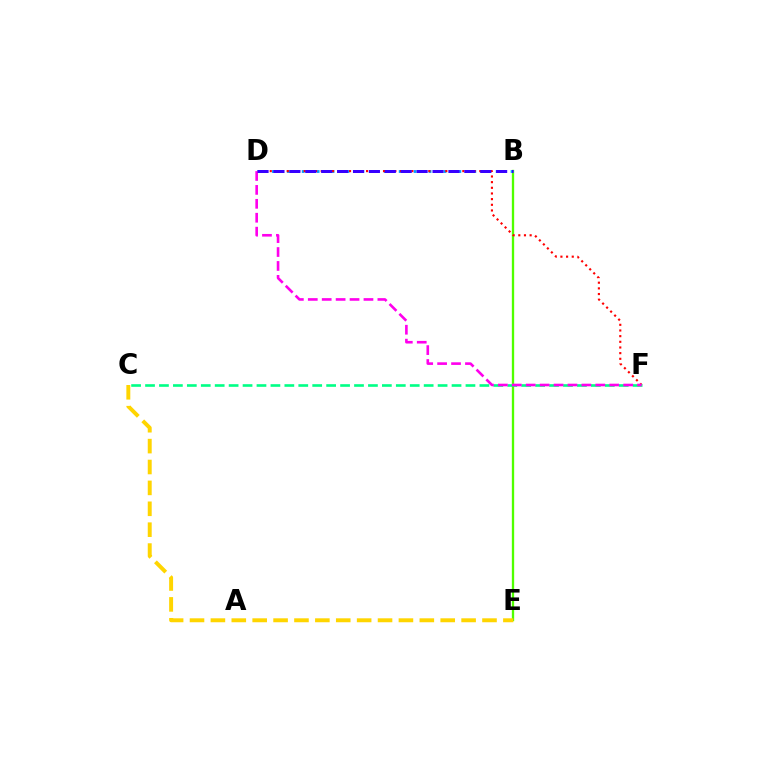{('B', 'E'): [{'color': '#4fff00', 'line_style': 'solid', 'thickness': 1.67}], ('B', 'D'): [{'color': '#009eff', 'line_style': 'dotted', 'thickness': 2.03}, {'color': '#3700ff', 'line_style': 'dashed', 'thickness': 2.16}], ('D', 'F'): [{'color': '#ff0000', 'line_style': 'dotted', 'thickness': 1.54}, {'color': '#ff00ed', 'line_style': 'dashed', 'thickness': 1.89}], ('C', 'F'): [{'color': '#00ff86', 'line_style': 'dashed', 'thickness': 1.89}], ('C', 'E'): [{'color': '#ffd500', 'line_style': 'dashed', 'thickness': 2.84}]}